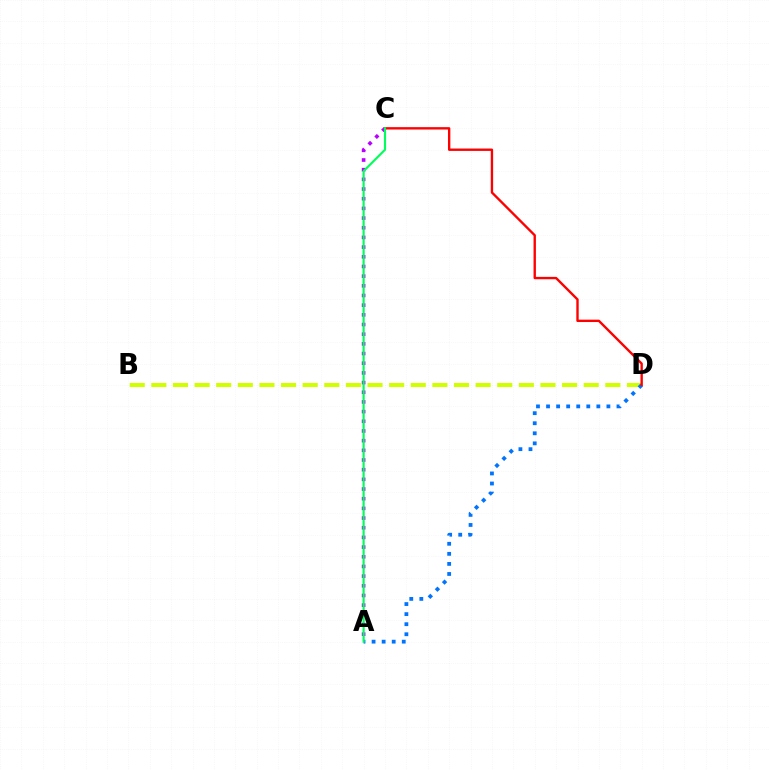{('B', 'D'): [{'color': '#d1ff00', 'line_style': 'dashed', 'thickness': 2.94}], ('A', 'D'): [{'color': '#0074ff', 'line_style': 'dotted', 'thickness': 2.73}], ('A', 'C'): [{'color': '#b900ff', 'line_style': 'dotted', 'thickness': 2.63}, {'color': '#00ff5c', 'line_style': 'solid', 'thickness': 1.54}], ('C', 'D'): [{'color': '#ff0000', 'line_style': 'solid', 'thickness': 1.71}]}